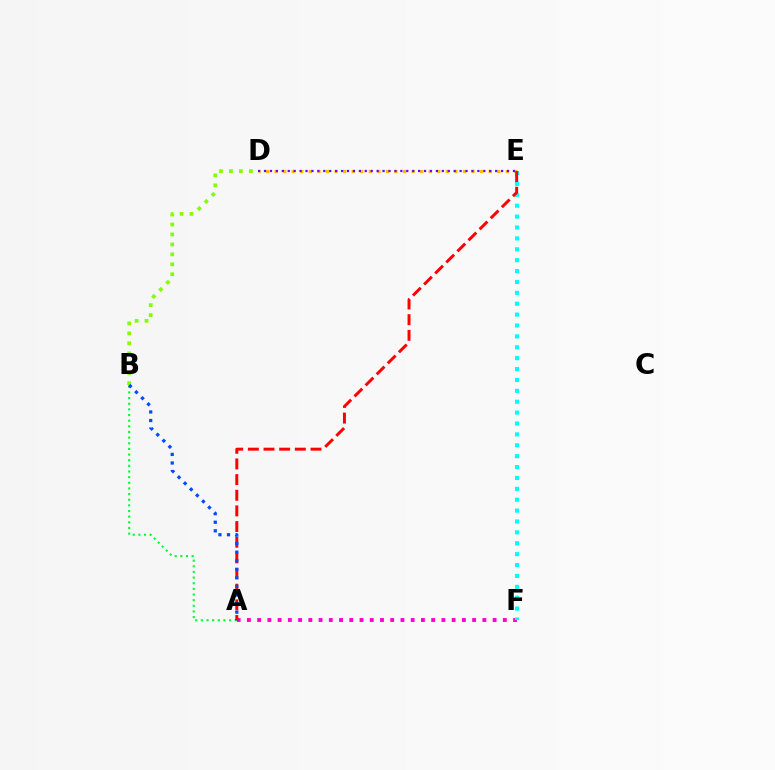{('B', 'D'): [{'color': '#84ff00', 'line_style': 'dotted', 'thickness': 2.7}], ('D', 'E'): [{'color': '#ffbd00', 'line_style': 'dotted', 'thickness': 2.33}, {'color': '#7200ff', 'line_style': 'dotted', 'thickness': 1.61}], ('A', 'F'): [{'color': '#ff00cf', 'line_style': 'dotted', 'thickness': 2.78}], ('A', 'B'): [{'color': '#00ff39', 'line_style': 'dotted', 'thickness': 1.53}, {'color': '#004bff', 'line_style': 'dotted', 'thickness': 2.33}], ('E', 'F'): [{'color': '#00fff6', 'line_style': 'dotted', 'thickness': 2.96}], ('A', 'E'): [{'color': '#ff0000', 'line_style': 'dashed', 'thickness': 2.13}]}